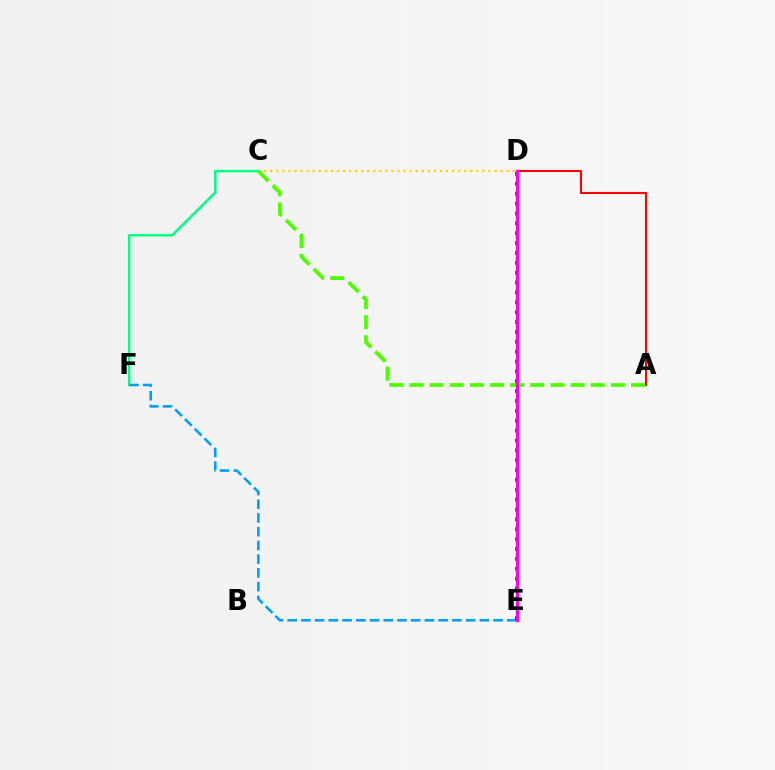{('C', 'D'): [{'color': '#ffd500', 'line_style': 'dotted', 'thickness': 1.65}], ('C', 'F'): [{'color': '#00ff86', 'line_style': 'solid', 'thickness': 1.8}], ('E', 'F'): [{'color': '#009eff', 'line_style': 'dashed', 'thickness': 1.86}], ('A', 'D'): [{'color': '#ff0000', 'line_style': 'solid', 'thickness': 1.52}], ('A', 'C'): [{'color': '#4fff00', 'line_style': 'dashed', 'thickness': 2.74}], ('D', 'E'): [{'color': '#3700ff', 'line_style': 'dotted', 'thickness': 2.68}, {'color': '#ff00ed', 'line_style': 'solid', 'thickness': 2.37}]}